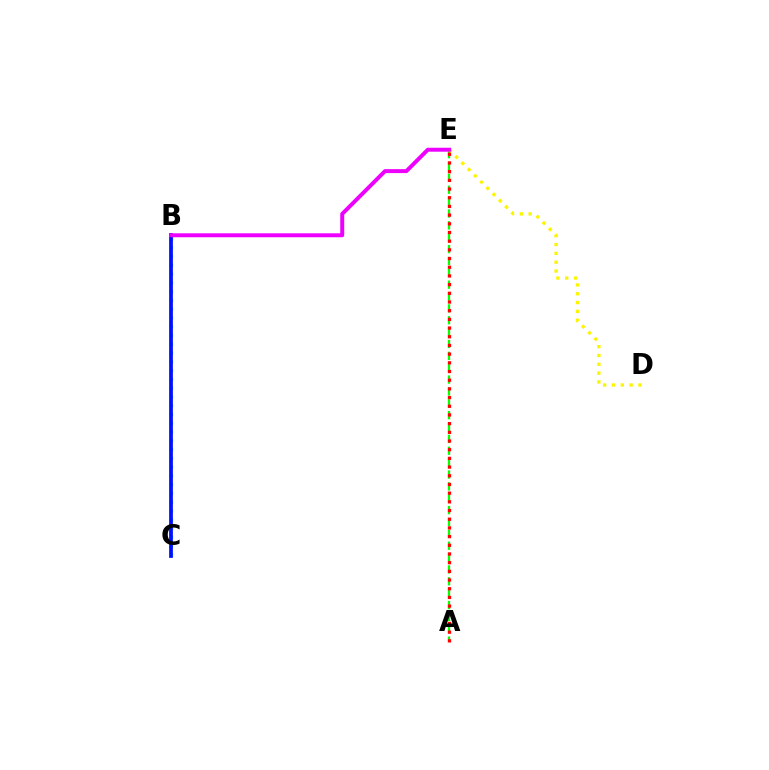{('A', 'E'): [{'color': '#08ff00', 'line_style': 'dashed', 'thickness': 1.61}, {'color': '#ff0000', 'line_style': 'dotted', 'thickness': 2.36}], ('B', 'C'): [{'color': '#00fff6', 'line_style': 'dotted', 'thickness': 2.38}, {'color': '#0010ff', 'line_style': 'solid', 'thickness': 2.7}], ('D', 'E'): [{'color': '#fcf500', 'line_style': 'dotted', 'thickness': 2.4}], ('B', 'E'): [{'color': '#ee00ff', 'line_style': 'solid', 'thickness': 2.85}]}